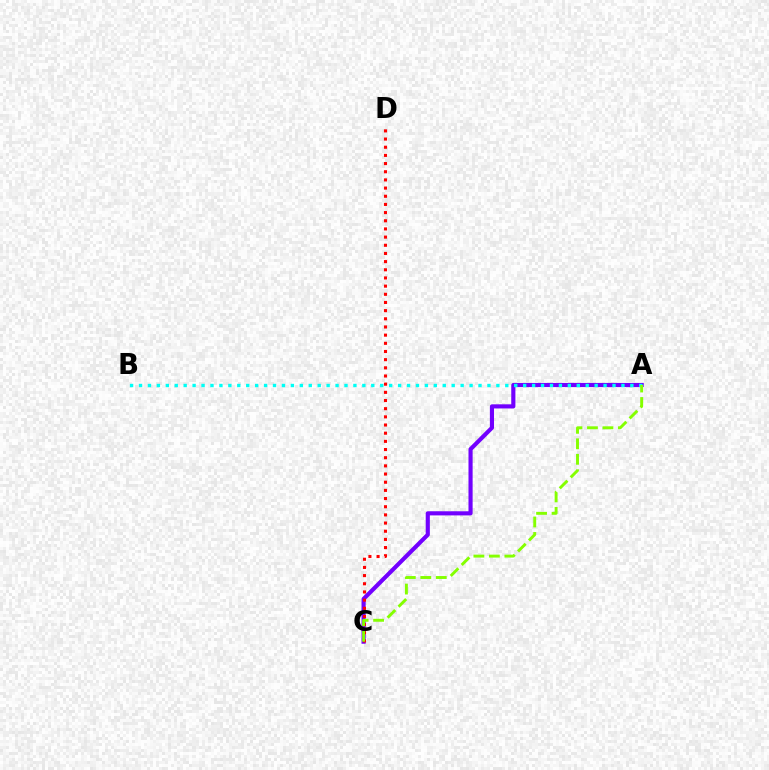{('A', 'C'): [{'color': '#7200ff', 'line_style': 'solid', 'thickness': 2.98}, {'color': '#84ff00', 'line_style': 'dashed', 'thickness': 2.1}], ('C', 'D'): [{'color': '#ff0000', 'line_style': 'dotted', 'thickness': 2.22}], ('A', 'B'): [{'color': '#00fff6', 'line_style': 'dotted', 'thickness': 2.43}]}